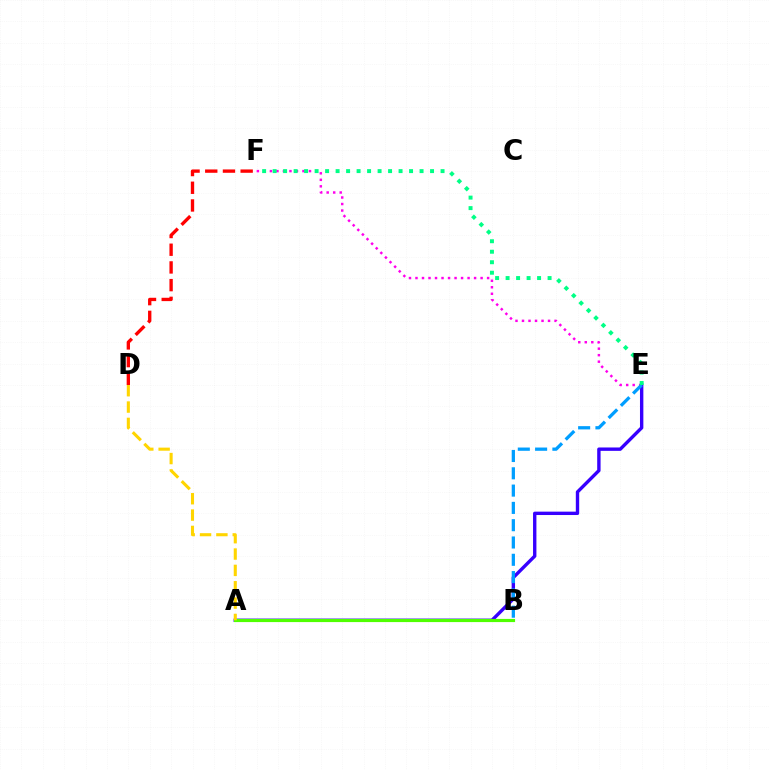{('A', 'E'): [{'color': '#3700ff', 'line_style': 'solid', 'thickness': 2.43}], ('A', 'B'): [{'color': '#4fff00', 'line_style': 'solid', 'thickness': 2.28}], ('E', 'F'): [{'color': '#ff00ed', 'line_style': 'dotted', 'thickness': 1.77}, {'color': '#00ff86', 'line_style': 'dotted', 'thickness': 2.85}], ('D', 'F'): [{'color': '#ff0000', 'line_style': 'dashed', 'thickness': 2.41}], ('A', 'D'): [{'color': '#ffd500', 'line_style': 'dashed', 'thickness': 2.22}], ('B', 'E'): [{'color': '#009eff', 'line_style': 'dashed', 'thickness': 2.35}]}